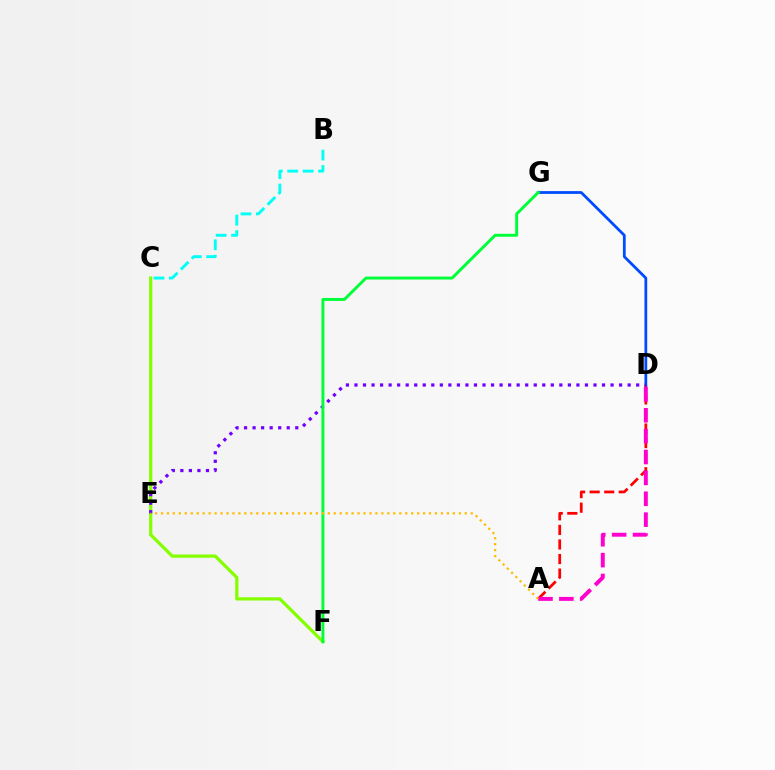{('C', 'F'): [{'color': '#84ff00', 'line_style': 'solid', 'thickness': 2.33}], ('A', 'D'): [{'color': '#ff0000', 'line_style': 'dashed', 'thickness': 1.98}, {'color': '#ff00cf', 'line_style': 'dashed', 'thickness': 2.84}], ('D', 'G'): [{'color': '#004bff', 'line_style': 'solid', 'thickness': 1.99}], ('D', 'E'): [{'color': '#7200ff', 'line_style': 'dotted', 'thickness': 2.32}], ('F', 'G'): [{'color': '#00ff39', 'line_style': 'solid', 'thickness': 2.12}], ('B', 'C'): [{'color': '#00fff6', 'line_style': 'dashed', 'thickness': 2.09}], ('A', 'E'): [{'color': '#ffbd00', 'line_style': 'dotted', 'thickness': 1.62}]}